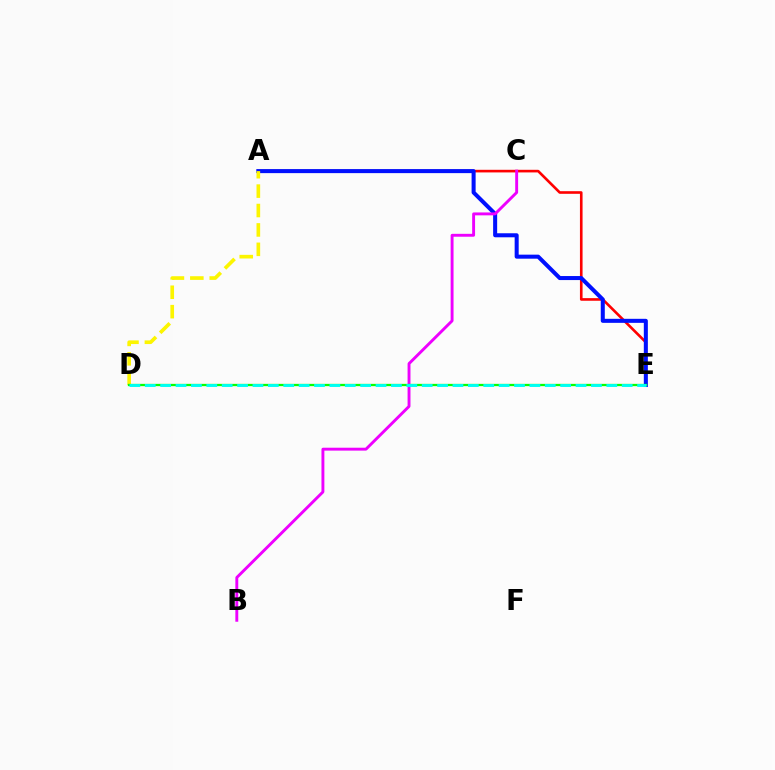{('A', 'E'): [{'color': '#ff0000', 'line_style': 'solid', 'thickness': 1.89}, {'color': '#0010ff', 'line_style': 'solid', 'thickness': 2.9}], ('B', 'C'): [{'color': '#ee00ff', 'line_style': 'solid', 'thickness': 2.09}], ('A', 'D'): [{'color': '#fcf500', 'line_style': 'dashed', 'thickness': 2.64}], ('D', 'E'): [{'color': '#08ff00', 'line_style': 'solid', 'thickness': 1.65}, {'color': '#00fff6', 'line_style': 'dashed', 'thickness': 2.09}]}